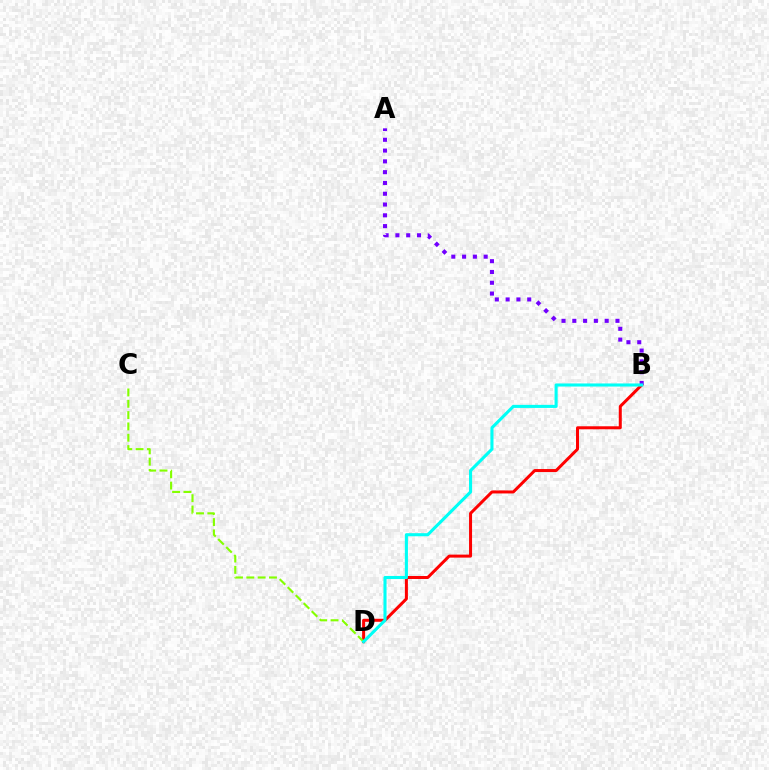{('B', 'D'): [{'color': '#ff0000', 'line_style': 'solid', 'thickness': 2.16}, {'color': '#00fff6', 'line_style': 'solid', 'thickness': 2.22}], ('A', 'B'): [{'color': '#7200ff', 'line_style': 'dotted', 'thickness': 2.93}], ('C', 'D'): [{'color': '#84ff00', 'line_style': 'dashed', 'thickness': 1.54}]}